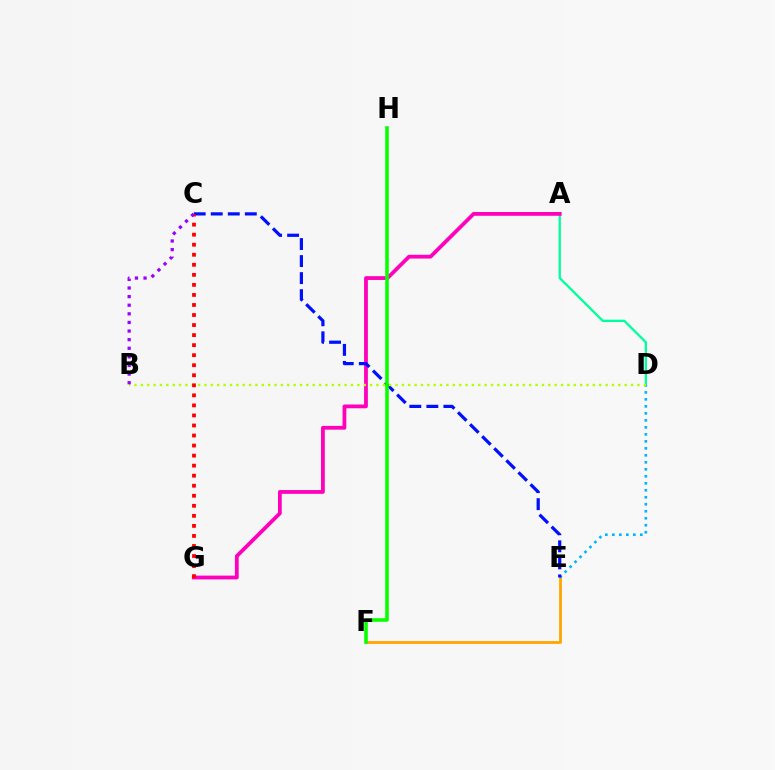{('A', 'D'): [{'color': '#00ff9d', 'line_style': 'solid', 'thickness': 1.67}], ('E', 'F'): [{'color': '#ffa500', 'line_style': 'solid', 'thickness': 2.01}], ('A', 'G'): [{'color': '#ff00bd', 'line_style': 'solid', 'thickness': 2.72}], ('D', 'E'): [{'color': '#00b5ff', 'line_style': 'dotted', 'thickness': 1.9}], ('C', 'E'): [{'color': '#0010ff', 'line_style': 'dashed', 'thickness': 2.31}], ('B', 'D'): [{'color': '#b3ff00', 'line_style': 'dotted', 'thickness': 1.73}], ('C', 'G'): [{'color': '#ff0000', 'line_style': 'dotted', 'thickness': 2.73}], ('F', 'H'): [{'color': '#08ff00', 'line_style': 'solid', 'thickness': 2.57}], ('B', 'C'): [{'color': '#9b00ff', 'line_style': 'dotted', 'thickness': 2.34}]}